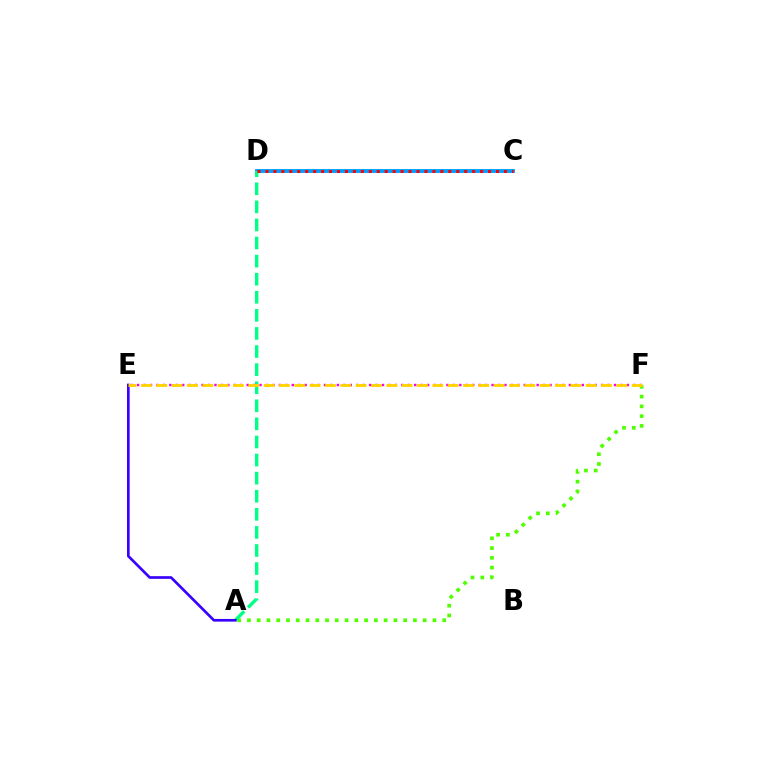{('C', 'D'): [{'color': '#009eff', 'line_style': 'solid', 'thickness': 2.78}, {'color': '#ff0000', 'line_style': 'dotted', 'thickness': 2.16}], ('A', 'F'): [{'color': '#4fff00', 'line_style': 'dotted', 'thickness': 2.65}], ('A', 'D'): [{'color': '#00ff86', 'line_style': 'dashed', 'thickness': 2.46}], ('A', 'E'): [{'color': '#3700ff', 'line_style': 'solid', 'thickness': 1.92}], ('E', 'F'): [{'color': '#ff00ed', 'line_style': 'dotted', 'thickness': 1.75}, {'color': '#ffd500', 'line_style': 'dashed', 'thickness': 2.08}]}